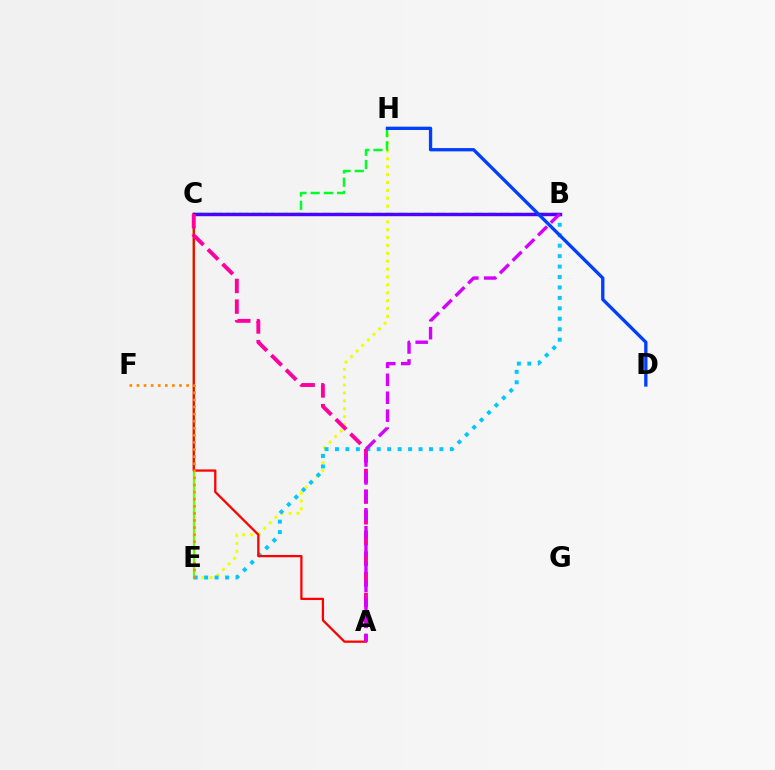{('E', 'H'): [{'color': '#eeff00', 'line_style': 'dotted', 'thickness': 2.14}], ('C', 'E'): [{'color': '#66ff00', 'line_style': 'solid', 'thickness': 1.63}], ('B', 'C'): [{'color': '#00ffaf', 'line_style': 'dashed', 'thickness': 1.73}, {'color': '#4f00ff', 'line_style': 'solid', 'thickness': 2.46}], ('B', 'E'): [{'color': '#00c7ff', 'line_style': 'dotted', 'thickness': 2.84}], ('A', 'C'): [{'color': '#ff0000', 'line_style': 'solid', 'thickness': 1.63}, {'color': '#ff00a0', 'line_style': 'dashed', 'thickness': 2.81}], ('C', 'H'): [{'color': '#00ff27', 'line_style': 'dashed', 'thickness': 1.8}], ('D', 'H'): [{'color': '#003fff', 'line_style': 'solid', 'thickness': 2.38}], ('E', 'F'): [{'color': '#ff8800', 'line_style': 'dotted', 'thickness': 1.93}], ('A', 'B'): [{'color': '#d600ff', 'line_style': 'dashed', 'thickness': 2.44}]}